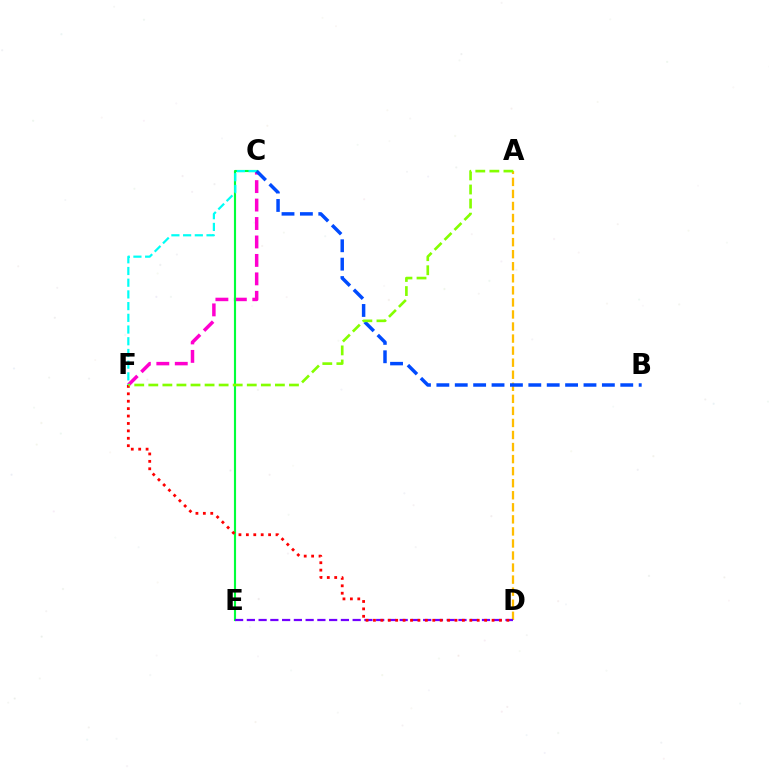{('A', 'D'): [{'color': '#ffbd00', 'line_style': 'dashed', 'thickness': 1.64}], ('C', 'F'): [{'color': '#ff00cf', 'line_style': 'dashed', 'thickness': 2.51}, {'color': '#00fff6', 'line_style': 'dashed', 'thickness': 1.59}], ('C', 'E'): [{'color': '#00ff39', 'line_style': 'solid', 'thickness': 1.54}], ('D', 'E'): [{'color': '#7200ff', 'line_style': 'dashed', 'thickness': 1.6}], ('D', 'F'): [{'color': '#ff0000', 'line_style': 'dotted', 'thickness': 2.01}], ('B', 'C'): [{'color': '#004bff', 'line_style': 'dashed', 'thickness': 2.5}], ('A', 'F'): [{'color': '#84ff00', 'line_style': 'dashed', 'thickness': 1.91}]}